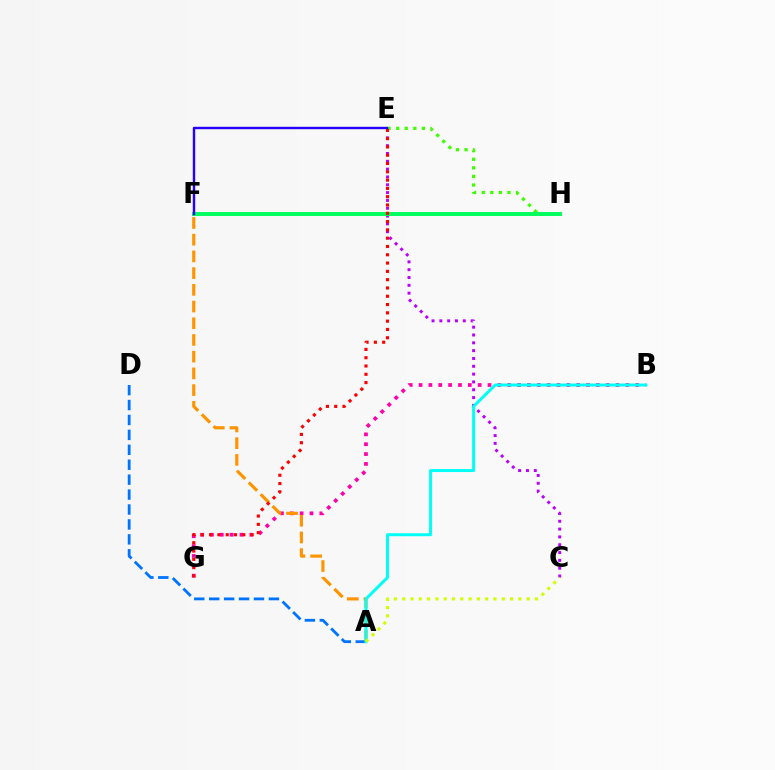{('A', 'D'): [{'color': '#0074ff', 'line_style': 'dashed', 'thickness': 2.03}], ('B', 'G'): [{'color': '#ff00ac', 'line_style': 'dotted', 'thickness': 2.68}], ('A', 'F'): [{'color': '#ff9400', 'line_style': 'dashed', 'thickness': 2.27}], ('C', 'E'): [{'color': '#b900ff', 'line_style': 'dotted', 'thickness': 2.13}], ('A', 'B'): [{'color': '#00fff6', 'line_style': 'solid', 'thickness': 2.15}], ('E', 'H'): [{'color': '#3dff00', 'line_style': 'dotted', 'thickness': 2.33}], ('F', 'H'): [{'color': '#00ff5c', 'line_style': 'solid', 'thickness': 2.84}], ('A', 'C'): [{'color': '#d1ff00', 'line_style': 'dotted', 'thickness': 2.25}], ('E', 'G'): [{'color': '#ff0000', 'line_style': 'dotted', 'thickness': 2.25}], ('E', 'F'): [{'color': '#2500ff', 'line_style': 'solid', 'thickness': 1.73}]}